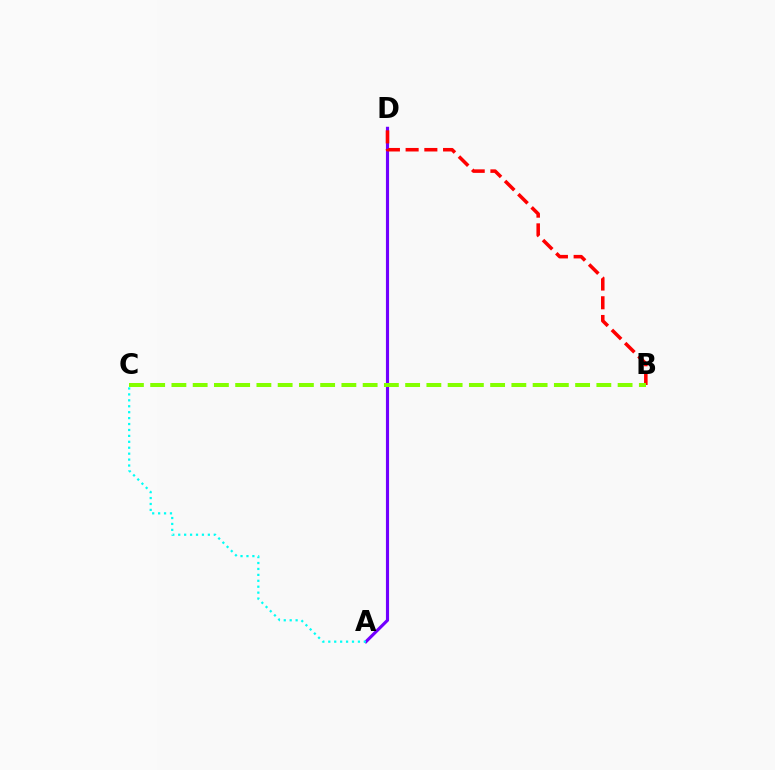{('A', 'D'): [{'color': '#7200ff', 'line_style': 'solid', 'thickness': 2.25}], ('A', 'C'): [{'color': '#00fff6', 'line_style': 'dotted', 'thickness': 1.61}], ('B', 'D'): [{'color': '#ff0000', 'line_style': 'dashed', 'thickness': 2.54}], ('B', 'C'): [{'color': '#84ff00', 'line_style': 'dashed', 'thickness': 2.89}]}